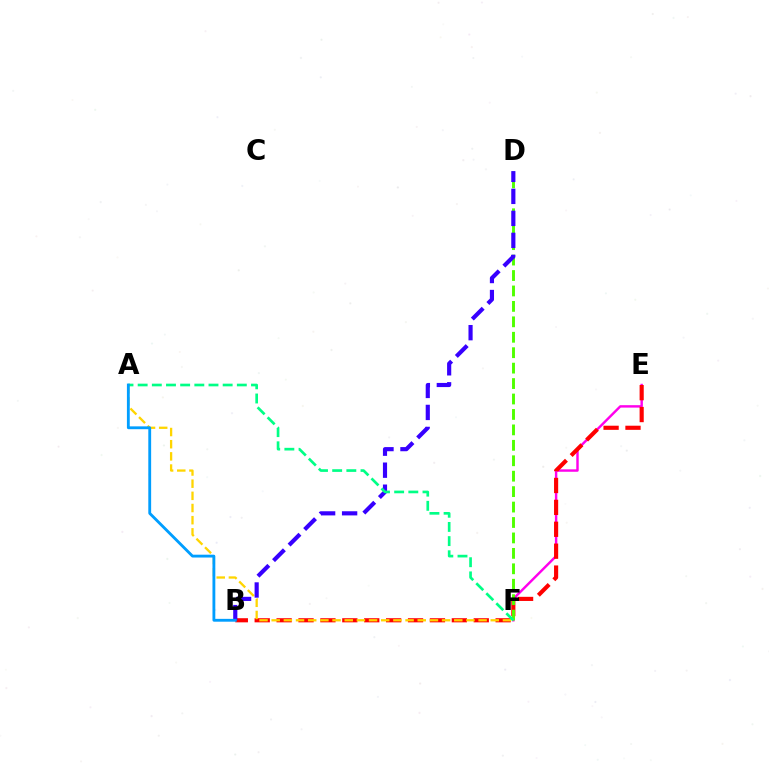{('E', 'F'): [{'color': '#ff00ed', 'line_style': 'solid', 'thickness': 1.75}], ('B', 'E'): [{'color': '#ff0000', 'line_style': 'dashed', 'thickness': 2.98}], ('D', 'F'): [{'color': '#4fff00', 'line_style': 'dashed', 'thickness': 2.1}], ('A', 'F'): [{'color': '#ffd500', 'line_style': 'dashed', 'thickness': 1.65}, {'color': '#00ff86', 'line_style': 'dashed', 'thickness': 1.92}], ('B', 'D'): [{'color': '#3700ff', 'line_style': 'dashed', 'thickness': 2.99}], ('A', 'B'): [{'color': '#009eff', 'line_style': 'solid', 'thickness': 2.04}]}